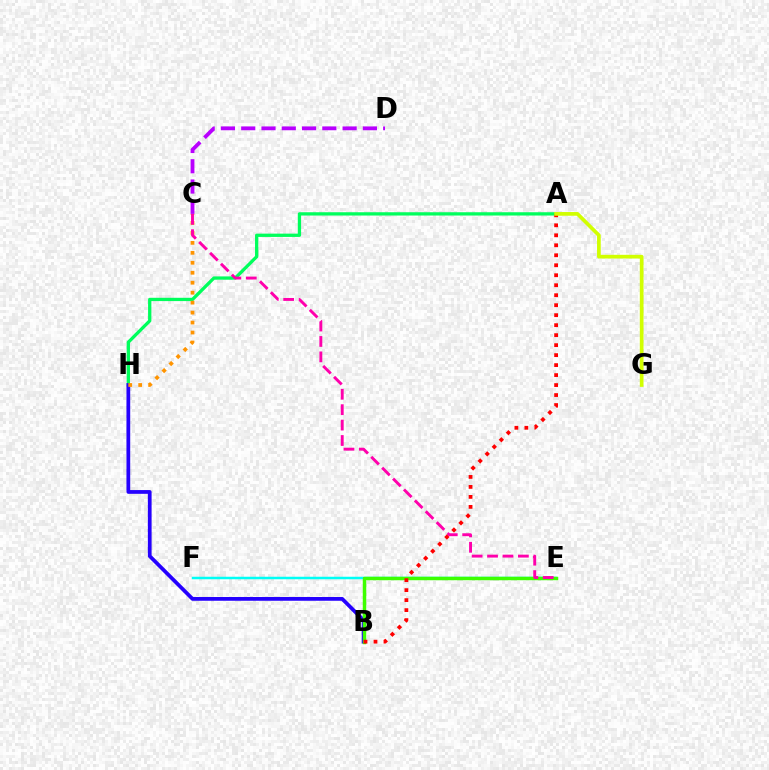{('A', 'H'): [{'color': '#00ff5c', 'line_style': 'solid', 'thickness': 2.37}], ('E', 'F'): [{'color': '#00fff6', 'line_style': 'solid', 'thickness': 1.79}], ('B', 'H'): [{'color': '#2500ff', 'line_style': 'solid', 'thickness': 2.7}], ('B', 'E'): [{'color': '#0074ff', 'line_style': 'dotted', 'thickness': 2.08}, {'color': '#3dff00', 'line_style': 'solid', 'thickness': 2.5}], ('C', 'H'): [{'color': '#ff9400', 'line_style': 'dotted', 'thickness': 2.71}], ('C', 'E'): [{'color': '#ff00ac', 'line_style': 'dashed', 'thickness': 2.09}], ('A', 'B'): [{'color': '#ff0000', 'line_style': 'dotted', 'thickness': 2.71}], ('A', 'G'): [{'color': '#d1ff00', 'line_style': 'solid', 'thickness': 2.66}], ('C', 'D'): [{'color': '#b900ff', 'line_style': 'dashed', 'thickness': 2.75}]}